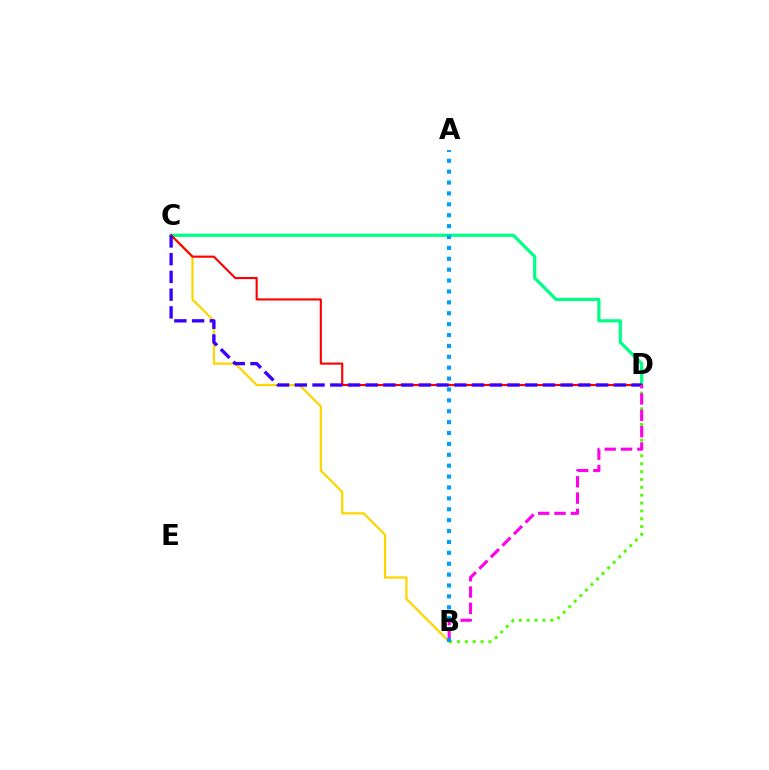{('C', 'D'): [{'color': '#00ff86', 'line_style': 'solid', 'thickness': 2.31}, {'color': '#ff0000', 'line_style': 'solid', 'thickness': 1.53}, {'color': '#3700ff', 'line_style': 'dashed', 'thickness': 2.41}], ('B', 'C'): [{'color': '#ffd500', 'line_style': 'solid', 'thickness': 1.62}], ('B', 'D'): [{'color': '#4fff00', 'line_style': 'dotted', 'thickness': 2.13}, {'color': '#ff00ed', 'line_style': 'dashed', 'thickness': 2.22}], ('A', 'B'): [{'color': '#009eff', 'line_style': 'dotted', 'thickness': 2.96}]}